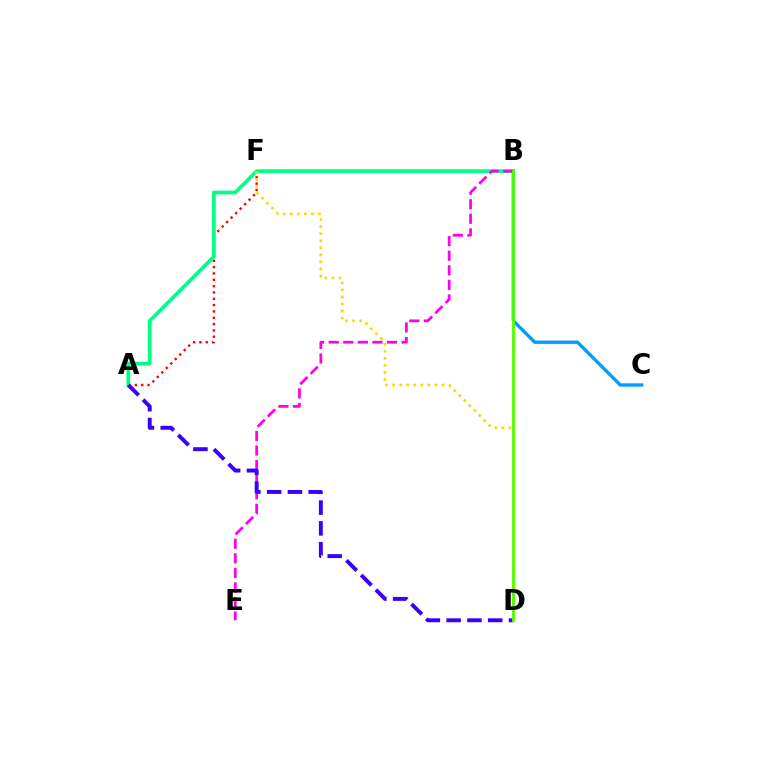{('A', 'F'): [{'color': '#ff0000', 'line_style': 'dotted', 'thickness': 1.72}], ('B', 'C'): [{'color': '#009eff', 'line_style': 'solid', 'thickness': 2.4}], ('A', 'B'): [{'color': '#00ff86', 'line_style': 'solid', 'thickness': 2.66}], ('B', 'E'): [{'color': '#ff00ed', 'line_style': 'dashed', 'thickness': 1.98}], ('A', 'D'): [{'color': '#3700ff', 'line_style': 'dashed', 'thickness': 2.82}], ('D', 'F'): [{'color': '#ffd500', 'line_style': 'dotted', 'thickness': 1.92}], ('B', 'D'): [{'color': '#4fff00', 'line_style': 'solid', 'thickness': 2.05}]}